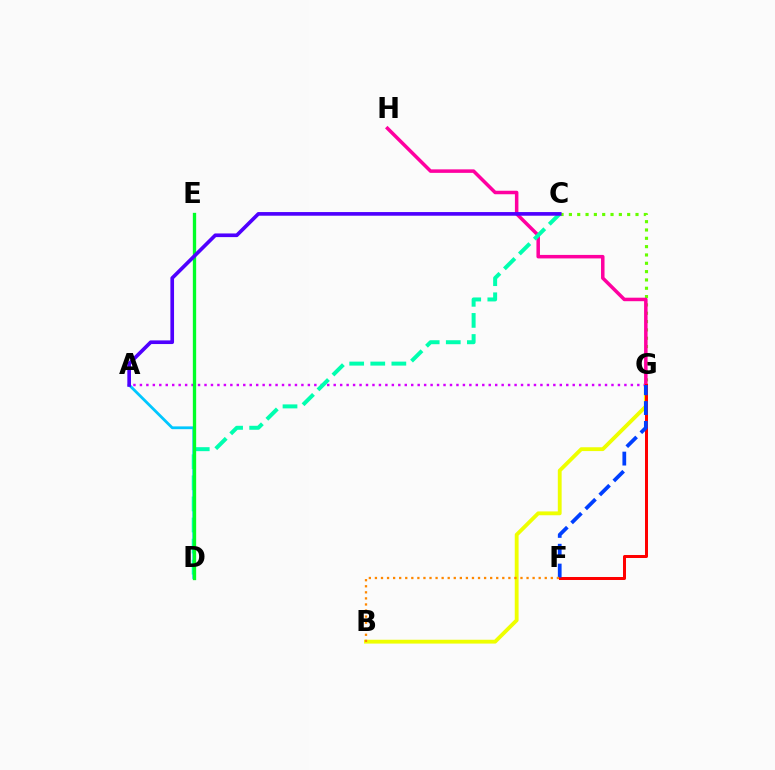{('C', 'G'): [{'color': '#66ff00', 'line_style': 'dotted', 'thickness': 2.26}], ('B', 'G'): [{'color': '#eeff00', 'line_style': 'solid', 'thickness': 2.76}], ('A', 'G'): [{'color': '#d600ff', 'line_style': 'dotted', 'thickness': 1.76}], ('A', 'D'): [{'color': '#00c7ff', 'line_style': 'solid', 'thickness': 2.0}], ('G', 'H'): [{'color': '#ff00a0', 'line_style': 'solid', 'thickness': 2.52}], ('F', 'G'): [{'color': '#ff0000', 'line_style': 'solid', 'thickness': 2.16}, {'color': '#003fff', 'line_style': 'dashed', 'thickness': 2.69}], ('B', 'F'): [{'color': '#ff8800', 'line_style': 'dotted', 'thickness': 1.65}], ('C', 'D'): [{'color': '#00ffaf', 'line_style': 'dashed', 'thickness': 2.86}], ('D', 'E'): [{'color': '#00ff27', 'line_style': 'solid', 'thickness': 2.39}], ('A', 'C'): [{'color': '#4f00ff', 'line_style': 'solid', 'thickness': 2.63}]}